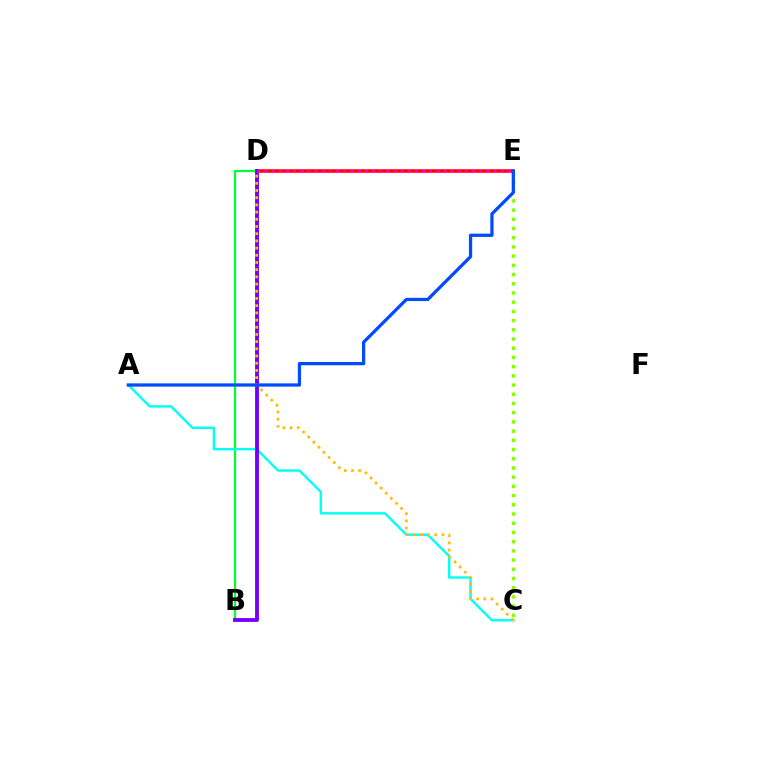{('C', 'E'): [{'color': '#84ff00', 'line_style': 'dotted', 'thickness': 2.5}], ('B', 'D'): [{'color': '#00ff39', 'line_style': 'solid', 'thickness': 1.62}, {'color': '#7200ff', 'line_style': 'solid', 'thickness': 2.78}], ('A', 'C'): [{'color': '#00fff6', 'line_style': 'solid', 'thickness': 1.73}], ('D', 'E'): [{'color': '#ff0000', 'line_style': 'solid', 'thickness': 2.52}, {'color': '#ff00cf', 'line_style': 'dotted', 'thickness': 1.94}], ('C', 'D'): [{'color': '#ffbd00', 'line_style': 'dotted', 'thickness': 1.96}], ('A', 'E'): [{'color': '#004bff', 'line_style': 'solid', 'thickness': 2.34}]}